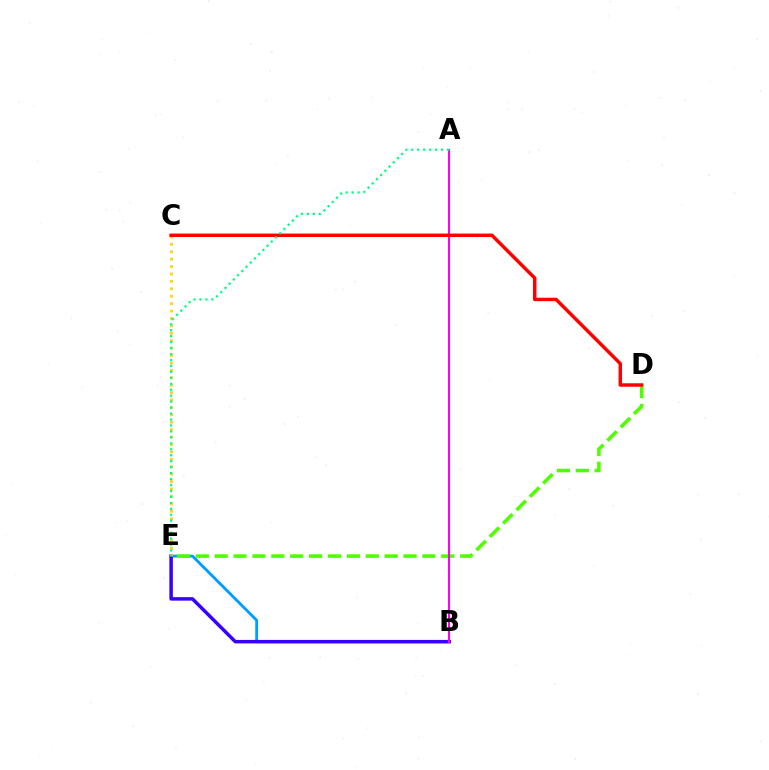{('B', 'E'): [{'color': '#009eff', 'line_style': 'solid', 'thickness': 2.05}, {'color': '#3700ff', 'line_style': 'solid', 'thickness': 2.51}], ('D', 'E'): [{'color': '#4fff00', 'line_style': 'dashed', 'thickness': 2.57}], ('A', 'B'): [{'color': '#ff00ed', 'line_style': 'solid', 'thickness': 1.52}], ('C', 'E'): [{'color': '#ffd500', 'line_style': 'dotted', 'thickness': 2.01}], ('C', 'D'): [{'color': '#ff0000', 'line_style': 'solid', 'thickness': 2.48}], ('A', 'E'): [{'color': '#00ff86', 'line_style': 'dotted', 'thickness': 1.62}]}